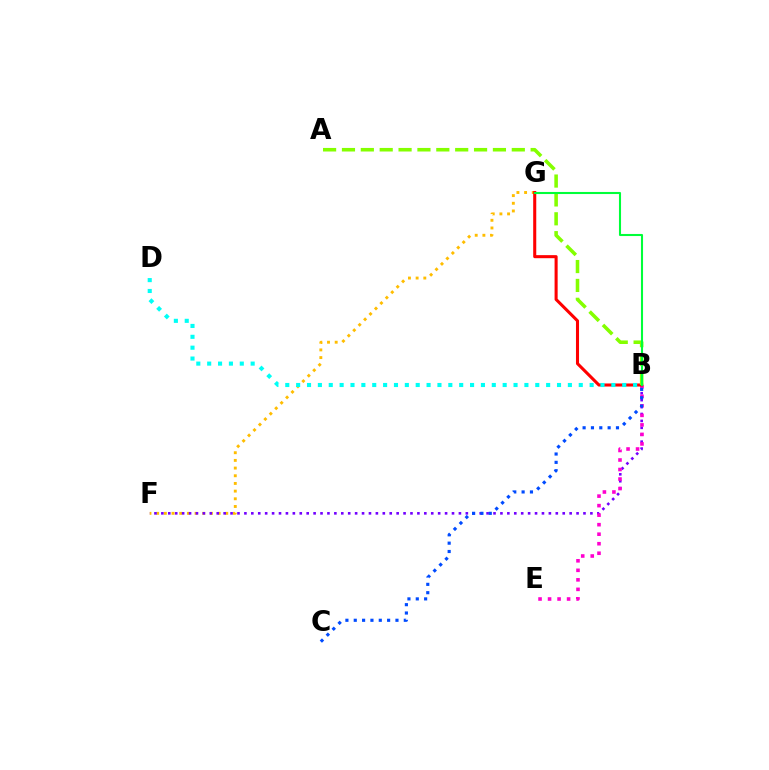{('F', 'G'): [{'color': '#ffbd00', 'line_style': 'dotted', 'thickness': 2.09}], ('B', 'F'): [{'color': '#7200ff', 'line_style': 'dotted', 'thickness': 1.88}], ('B', 'E'): [{'color': '#ff00cf', 'line_style': 'dotted', 'thickness': 2.59}], ('B', 'G'): [{'color': '#ff0000', 'line_style': 'solid', 'thickness': 2.21}, {'color': '#00ff39', 'line_style': 'solid', 'thickness': 1.5}], ('A', 'B'): [{'color': '#84ff00', 'line_style': 'dashed', 'thickness': 2.56}], ('B', 'D'): [{'color': '#00fff6', 'line_style': 'dotted', 'thickness': 2.95}], ('B', 'C'): [{'color': '#004bff', 'line_style': 'dotted', 'thickness': 2.27}]}